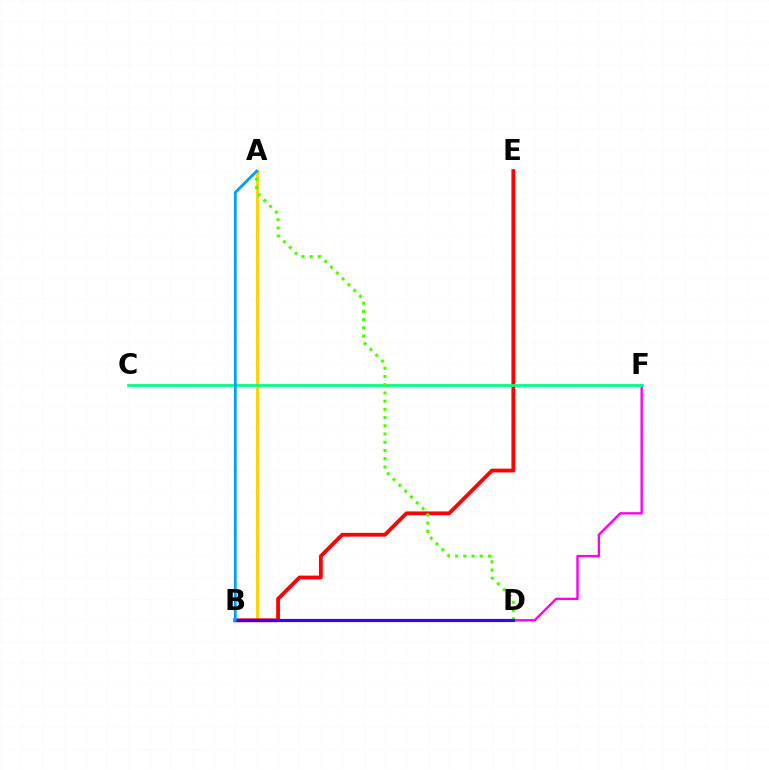{('D', 'F'): [{'color': '#ff00ed', 'line_style': 'solid', 'thickness': 1.72}], ('A', 'B'): [{'color': '#ffd500', 'line_style': 'solid', 'thickness': 2.2}, {'color': '#009eff', 'line_style': 'solid', 'thickness': 2.04}], ('B', 'E'): [{'color': '#ff0000', 'line_style': 'solid', 'thickness': 2.73}], ('C', 'F'): [{'color': '#00ff86', 'line_style': 'solid', 'thickness': 1.99}], ('A', 'D'): [{'color': '#4fff00', 'line_style': 'dotted', 'thickness': 2.23}], ('B', 'D'): [{'color': '#3700ff', 'line_style': 'solid', 'thickness': 2.28}]}